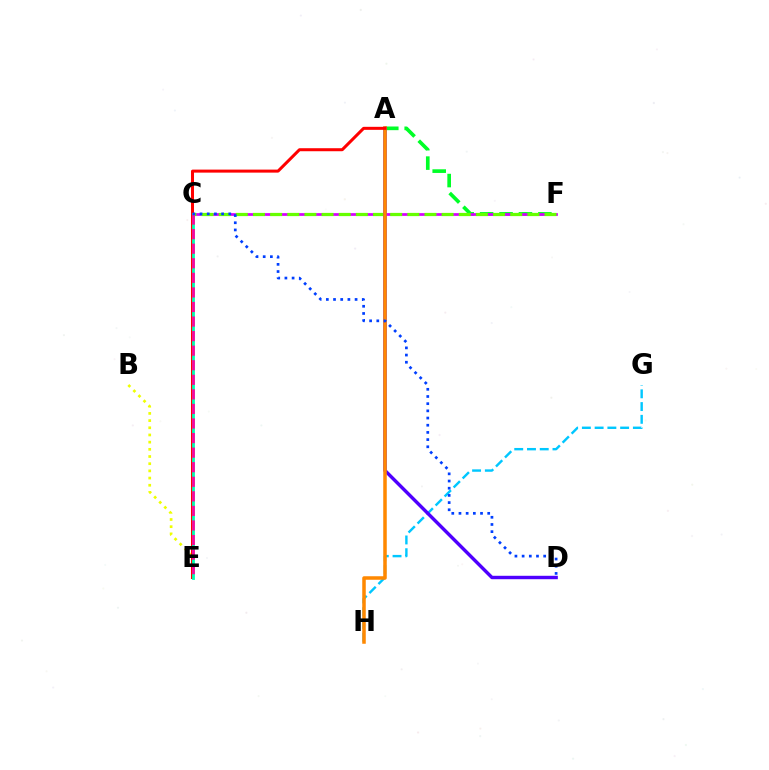{('A', 'F'): [{'color': '#00ff27', 'line_style': 'dashed', 'thickness': 2.64}], ('B', 'E'): [{'color': '#eeff00', 'line_style': 'dotted', 'thickness': 1.95}], ('C', 'F'): [{'color': '#d600ff', 'line_style': 'solid', 'thickness': 1.98}, {'color': '#66ff00', 'line_style': 'dashed', 'thickness': 2.33}], ('G', 'H'): [{'color': '#00c7ff', 'line_style': 'dashed', 'thickness': 1.73}], ('A', 'D'): [{'color': '#4f00ff', 'line_style': 'solid', 'thickness': 2.46}], ('A', 'H'): [{'color': '#ff8800', 'line_style': 'solid', 'thickness': 2.53}], ('A', 'E'): [{'color': '#ff0000', 'line_style': 'solid', 'thickness': 2.17}], ('C', 'E'): [{'color': '#00ffaf', 'line_style': 'solid', 'thickness': 2.03}, {'color': '#ff00a0', 'line_style': 'dashed', 'thickness': 1.98}], ('C', 'D'): [{'color': '#003fff', 'line_style': 'dotted', 'thickness': 1.95}]}